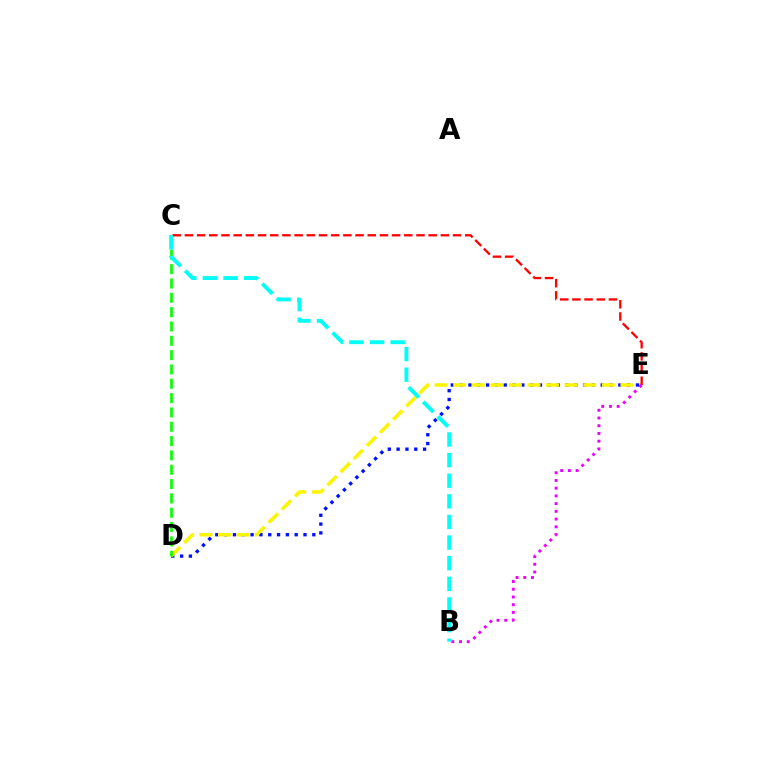{('D', 'E'): [{'color': '#0010ff', 'line_style': 'dotted', 'thickness': 2.4}, {'color': '#fcf500', 'line_style': 'dashed', 'thickness': 2.52}], ('C', 'E'): [{'color': '#ff0000', 'line_style': 'dashed', 'thickness': 1.66}], ('C', 'D'): [{'color': '#08ff00', 'line_style': 'dashed', 'thickness': 1.95}], ('B', 'E'): [{'color': '#ee00ff', 'line_style': 'dotted', 'thickness': 2.1}], ('B', 'C'): [{'color': '#00fff6', 'line_style': 'dashed', 'thickness': 2.8}]}